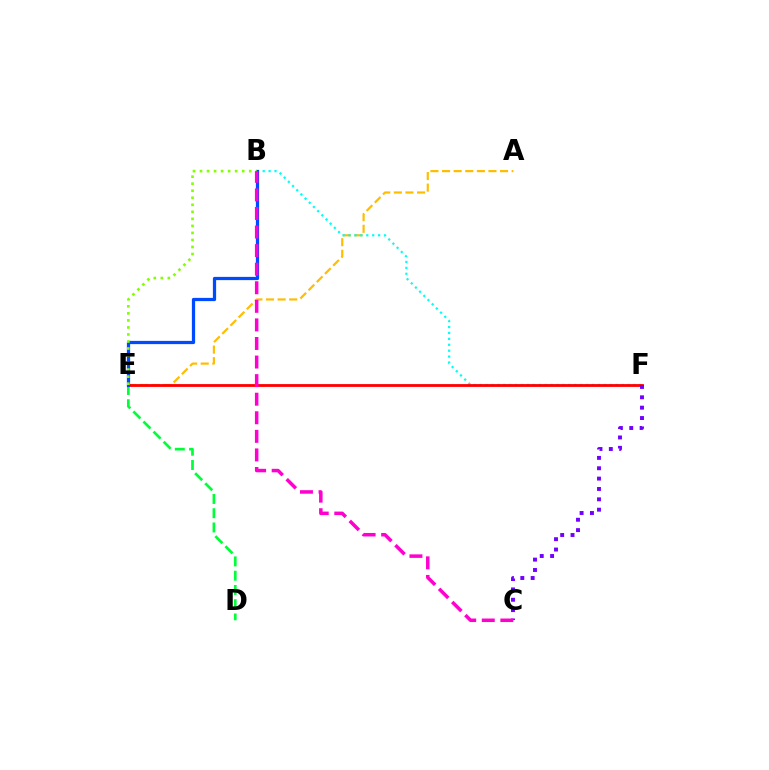{('A', 'E'): [{'color': '#ffbd00', 'line_style': 'dashed', 'thickness': 1.58}], ('B', 'F'): [{'color': '#00fff6', 'line_style': 'dotted', 'thickness': 1.61}], ('D', 'E'): [{'color': '#00ff39', 'line_style': 'dashed', 'thickness': 1.94}], ('E', 'F'): [{'color': '#ff0000', 'line_style': 'solid', 'thickness': 2.02}], ('B', 'E'): [{'color': '#004bff', 'line_style': 'solid', 'thickness': 2.33}, {'color': '#84ff00', 'line_style': 'dotted', 'thickness': 1.91}], ('C', 'F'): [{'color': '#7200ff', 'line_style': 'dotted', 'thickness': 2.81}], ('B', 'C'): [{'color': '#ff00cf', 'line_style': 'dashed', 'thickness': 2.52}]}